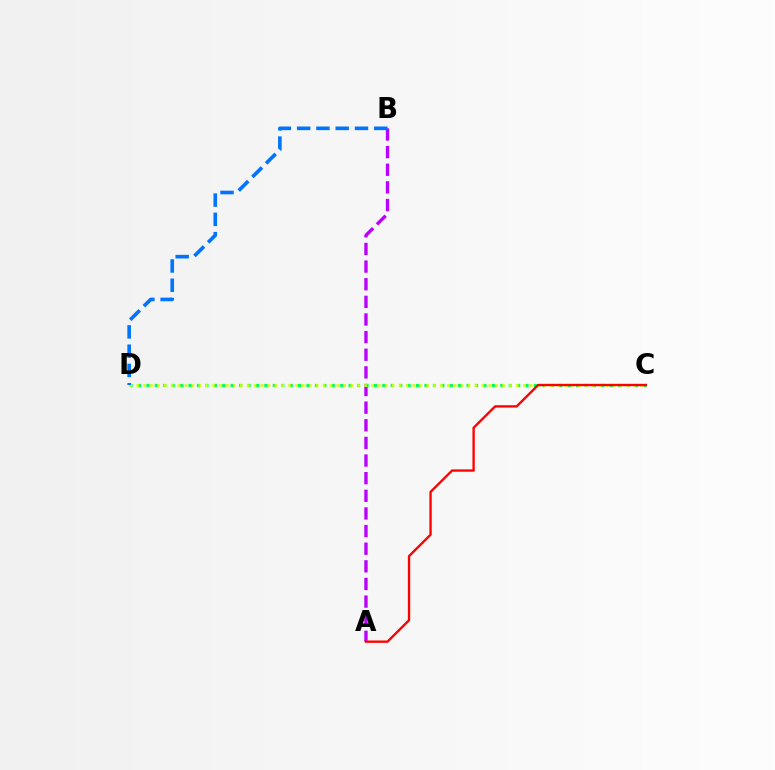{('A', 'B'): [{'color': '#b900ff', 'line_style': 'dashed', 'thickness': 2.4}], ('C', 'D'): [{'color': '#00ff5c', 'line_style': 'dotted', 'thickness': 2.29}, {'color': '#d1ff00', 'line_style': 'dotted', 'thickness': 1.88}], ('A', 'C'): [{'color': '#ff0000', 'line_style': 'solid', 'thickness': 1.69}], ('B', 'D'): [{'color': '#0074ff', 'line_style': 'dashed', 'thickness': 2.62}]}